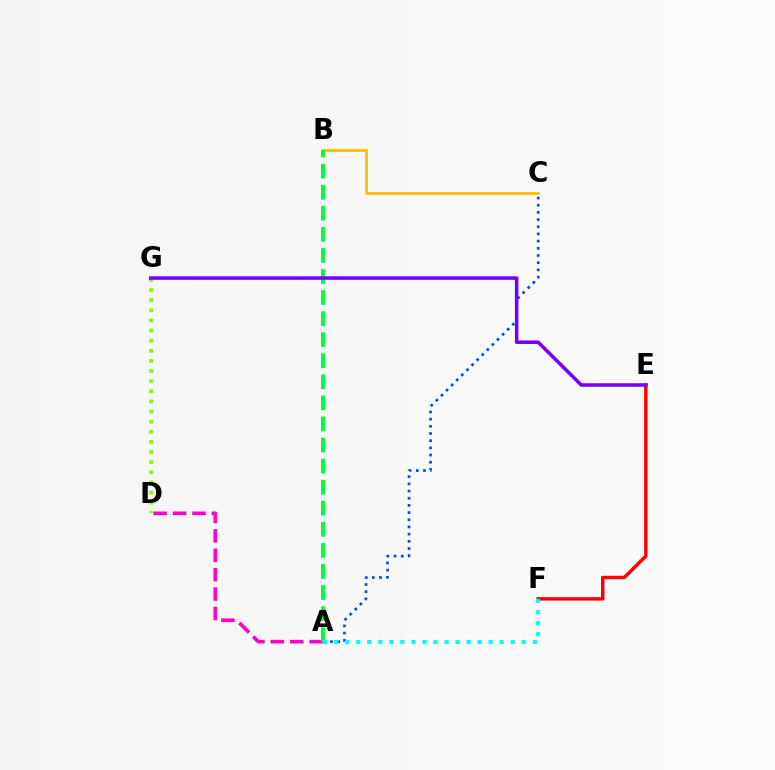{('B', 'C'): [{'color': '#ffbd00', 'line_style': 'solid', 'thickness': 2.0}], ('D', 'G'): [{'color': '#84ff00', 'line_style': 'dotted', 'thickness': 2.75}], ('A', 'D'): [{'color': '#ff00cf', 'line_style': 'dashed', 'thickness': 2.64}], ('A', 'C'): [{'color': '#004bff', 'line_style': 'dotted', 'thickness': 1.95}], ('A', 'B'): [{'color': '#00ff39', 'line_style': 'dashed', 'thickness': 2.86}], ('E', 'F'): [{'color': '#ff0000', 'line_style': 'solid', 'thickness': 2.49}], ('A', 'F'): [{'color': '#00fff6', 'line_style': 'dotted', 'thickness': 3.0}], ('E', 'G'): [{'color': '#7200ff', 'line_style': 'solid', 'thickness': 2.53}]}